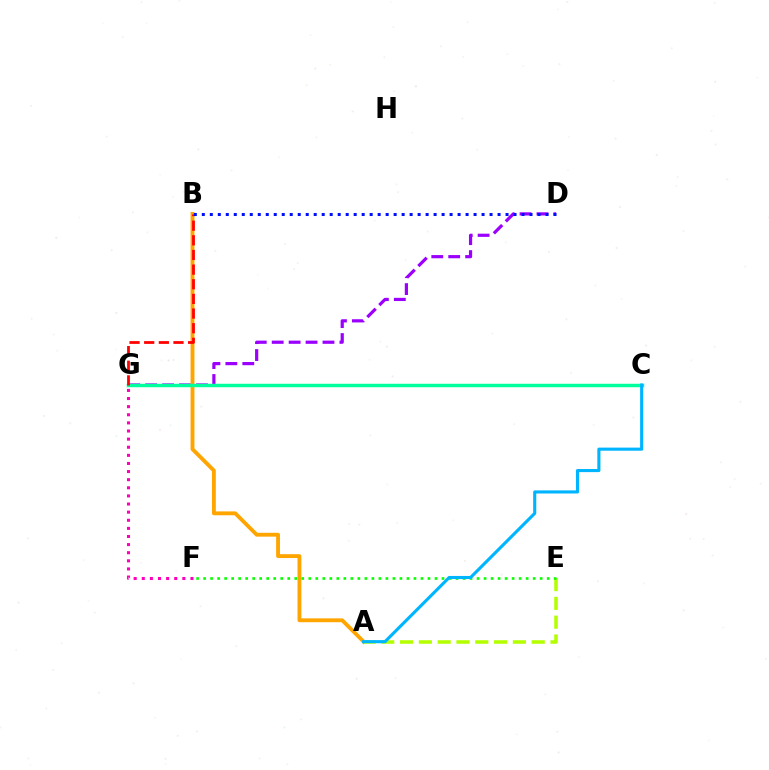{('D', 'G'): [{'color': '#9b00ff', 'line_style': 'dashed', 'thickness': 2.3}], ('A', 'B'): [{'color': '#ffa500', 'line_style': 'solid', 'thickness': 2.77}], ('A', 'E'): [{'color': '#b3ff00', 'line_style': 'dashed', 'thickness': 2.55}], ('C', 'G'): [{'color': '#00ff9d', 'line_style': 'solid', 'thickness': 2.49}], ('E', 'F'): [{'color': '#08ff00', 'line_style': 'dotted', 'thickness': 1.91}], ('A', 'C'): [{'color': '#00b5ff', 'line_style': 'solid', 'thickness': 2.24}], ('B', 'G'): [{'color': '#ff0000', 'line_style': 'dashed', 'thickness': 1.99}], ('B', 'D'): [{'color': '#0010ff', 'line_style': 'dotted', 'thickness': 2.17}], ('F', 'G'): [{'color': '#ff00bd', 'line_style': 'dotted', 'thickness': 2.2}]}